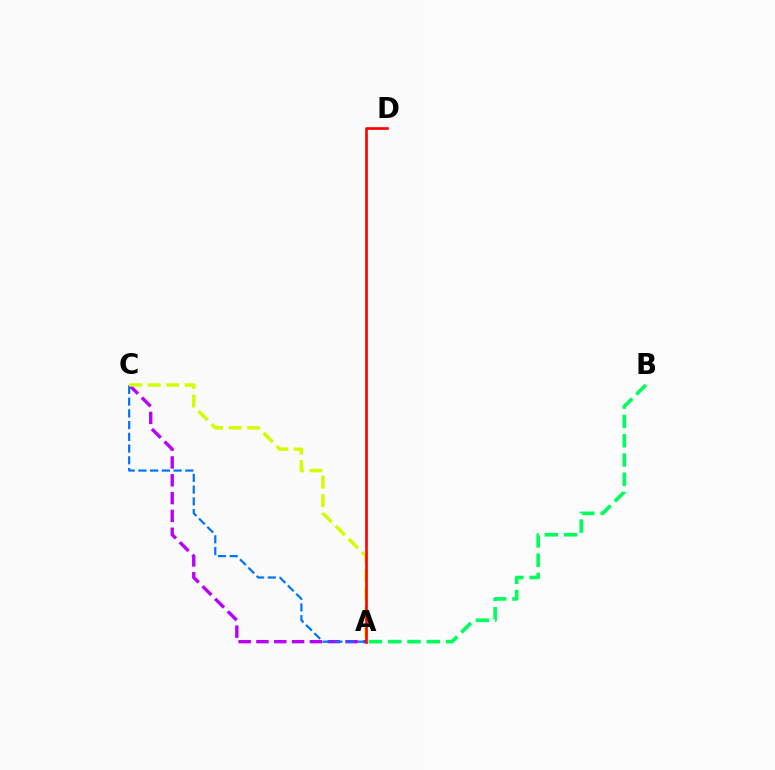{('A', 'C'): [{'color': '#b900ff', 'line_style': 'dashed', 'thickness': 2.42}, {'color': '#0074ff', 'line_style': 'dashed', 'thickness': 1.59}, {'color': '#d1ff00', 'line_style': 'dashed', 'thickness': 2.52}], ('A', 'B'): [{'color': '#00ff5c', 'line_style': 'dashed', 'thickness': 2.62}], ('A', 'D'): [{'color': '#ff0000', 'line_style': 'solid', 'thickness': 1.89}]}